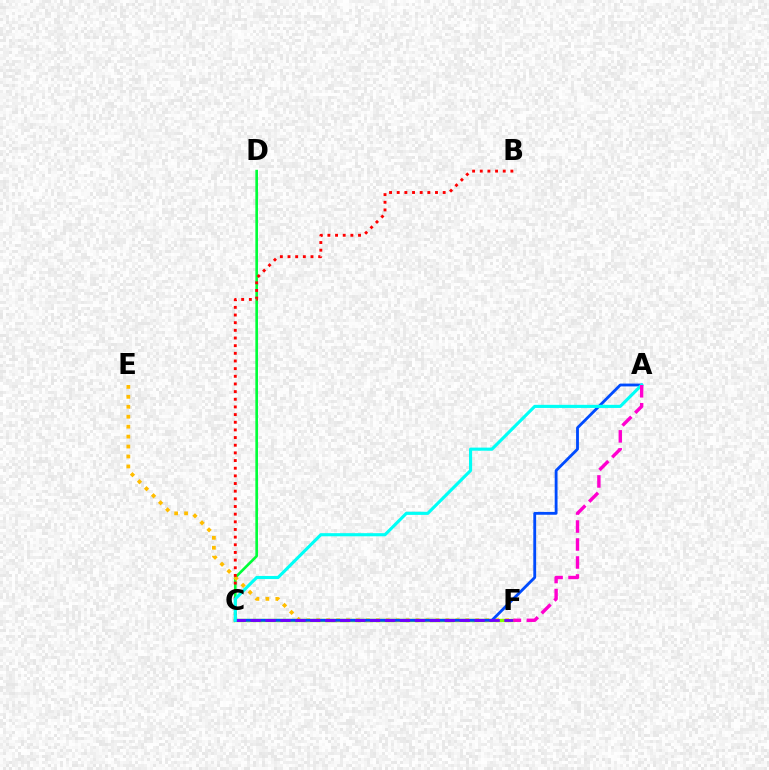{('C', 'F'): [{'color': '#84ff00', 'line_style': 'solid', 'thickness': 2.44}, {'color': '#7200ff', 'line_style': 'dashed', 'thickness': 2.03}], ('C', 'D'): [{'color': '#00ff39', 'line_style': 'solid', 'thickness': 1.9}], ('E', 'F'): [{'color': '#ffbd00', 'line_style': 'dotted', 'thickness': 2.7}], ('A', 'C'): [{'color': '#004bff', 'line_style': 'solid', 'thickness': 2.04}, {'color': '#00fff6', 'line_style': 'solid', 'thickness': 2.24}], ('B', 'C'): [{'color': '#ff0000', 'line_style': 'dotted', 'thickness': 2.08}], ('A', 'F'): [{'color': '#ff00cf', 'line_style': 'dashed', 'thickness': 2.44}]}